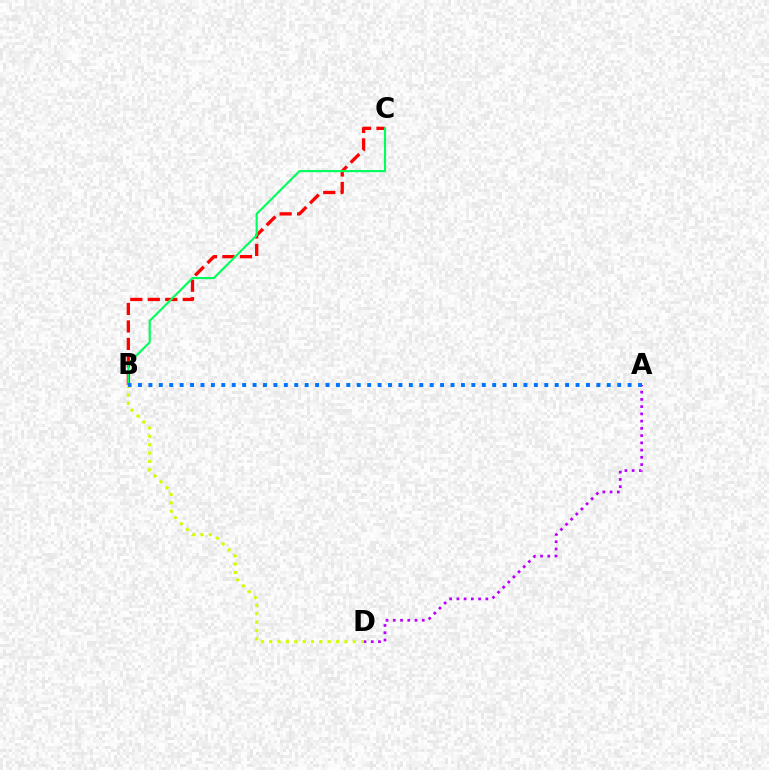{('B', 'C'): [{'color': '#ff0000', 'line_style': 'dashed', 'thickness': 2.38}, {'color': '#00ff5c', 'line_style': 'solid', 'thickness': 1.54}], ('A', 'D'): [{'color': '#b900ff', 'line_style': 'dotted', 'thickness': 1.97}], ('B', 'D'): [{'color': '#d1ff00', 'line_style': 'dotted', 'thickness': 2.27}], ('A', 'B'): [{'color': '#0074ff', 'line_style': 'dotted', 'thickness': 2.83}]}